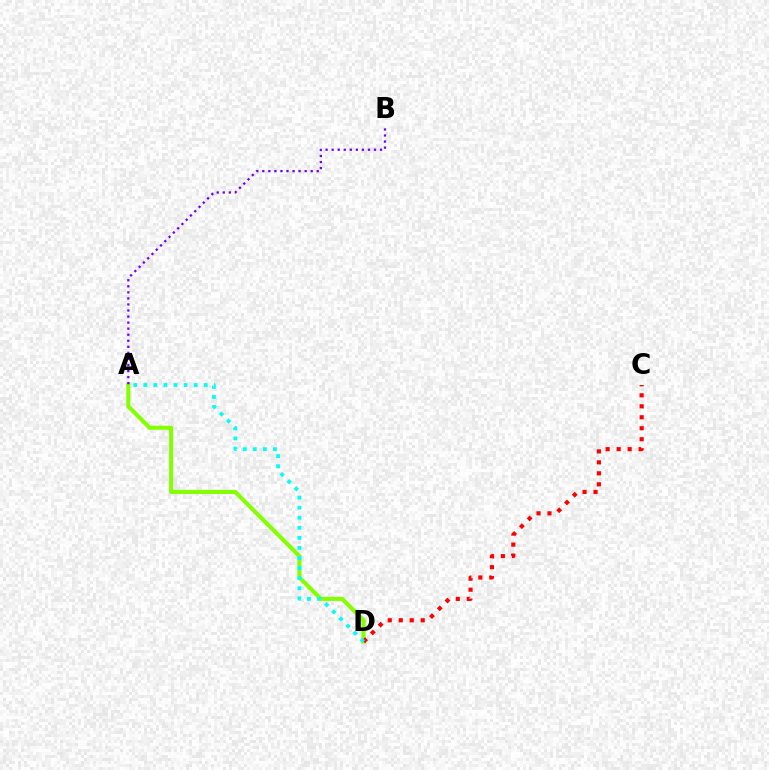{('A', 'D'): [{'color': '#84ff00', 'line_style': 'solid', 'thickness': 2.93}, {'color': '#00fff6', 'line_style': 'dotted', 'thickness': 2.74}], ('C', 'D'): [{'color': '#ff0000', 'line_style': 'dotted', 'thickness': 2.98}], ('A', 'B'): [{'color': '#7200ff', 'line_style': 'dotted', 'thickness': 1.64}]}